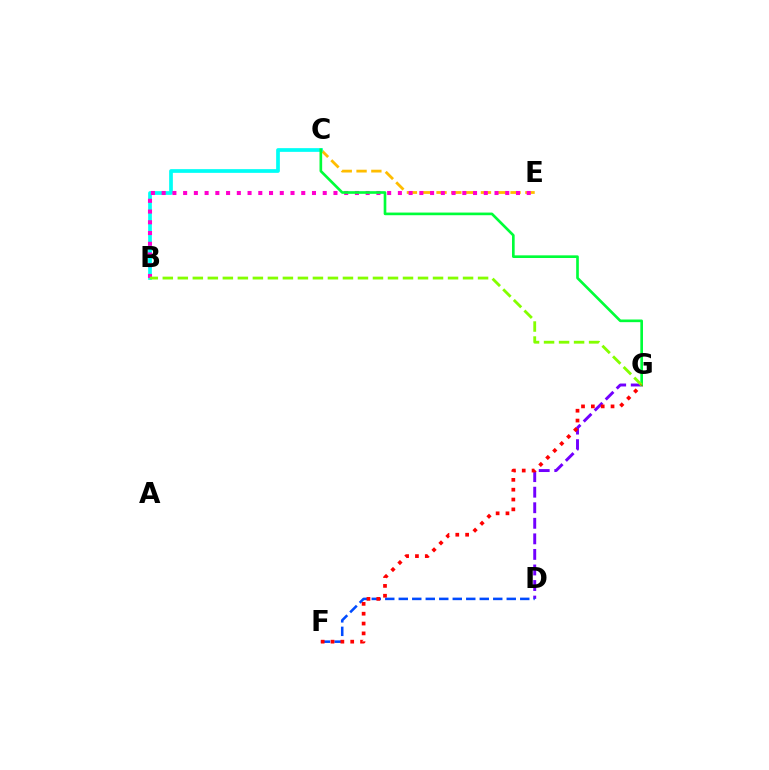{('D', 'G'): [{'color': '#7200ff', 'line_style': 'dashed', 'thickness': 2.11}], ('C', 'E'): [{'color': '#ffbd00', 'line_style': 'dashed', 'thickness': 2.01}], ('B', 'C'): [{'color': '#00fff6', 'line_style': 'solid', 'thickness': 2.67}], ('B', 'E'): [{'color': '#ff00cf', 'line_style': 'dotted', 'thickness': 2.92}], ('C', 'G'): [{'color': '#00ff39', 'line_style': 'solid', 'thickness': 1.91}], ('D', 'F'): [{'color': '#004bff', 'line_style': 'dashed', 'thickness': 1.83}], ('B', 'G'): [{'color': '#84ff00', 'line_style': 'dashed', 'thickness': 2.04}], ('F', 'G'): [{'color': '#ff0000', 'line_style': 'dotted', 'thickness': 2.67}]}